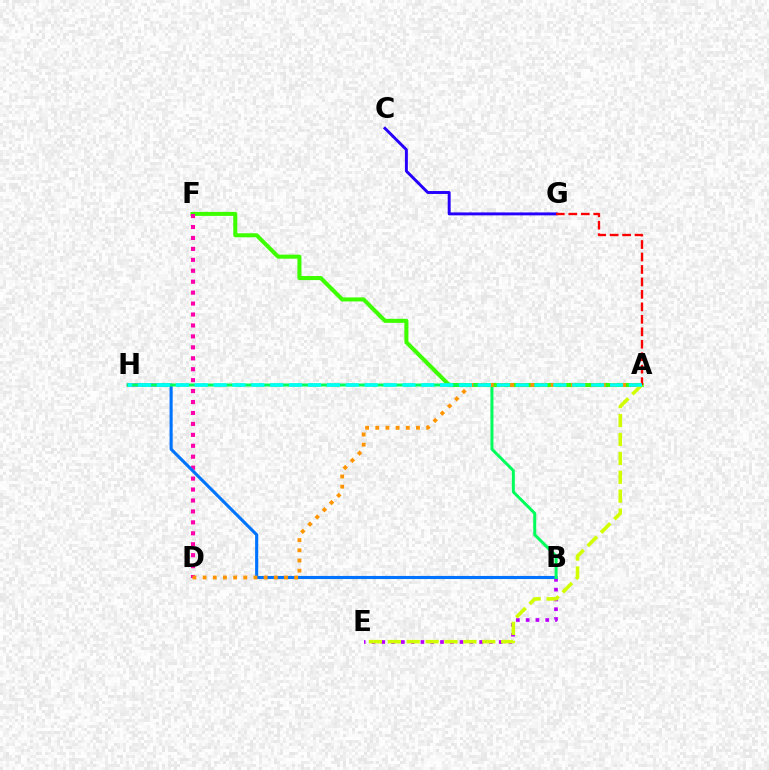{('B', 'E'): [{'color': '#b900ff', 'line_style': 'dotted', 'thickness': 2.66}], ('A', 'F'): [{'color': '#3dff00', 'line_style': 'solid', 'thickness': 2.91}], ('D', 'F'): [{'color': '#ff00ac', 'line_style': 'dotted', 'thickness': 2.97}], ('B', 'H'): [{'color': '#0074ff', 'line_style': 'solid', 'thickness': 2.23}, {'color': '#00ff5c', 'line_style': 'solid', 'thickness': 2.15}], ('A', 'E'): [{'color': '#d1ff00', 'line_style': 'dashed', 'thickness': 2.57}], ('A', 'D'): [{'color': '#ff9400', 'line_style': 'dotted', 'thickness': 2.76}], ('C', 'G'): [{'color': '#2500ff', 'line_style': 'solid', 'thickness': 2.11}], ('A', 'G'): [{'color': '#ff0000', 'line_style': 'dashed', 'thickness': 1.69}], ('A', 'H'): [{'color': '#00fff6', 'line_style': 'dashed', 'thickness': 2.56}]}